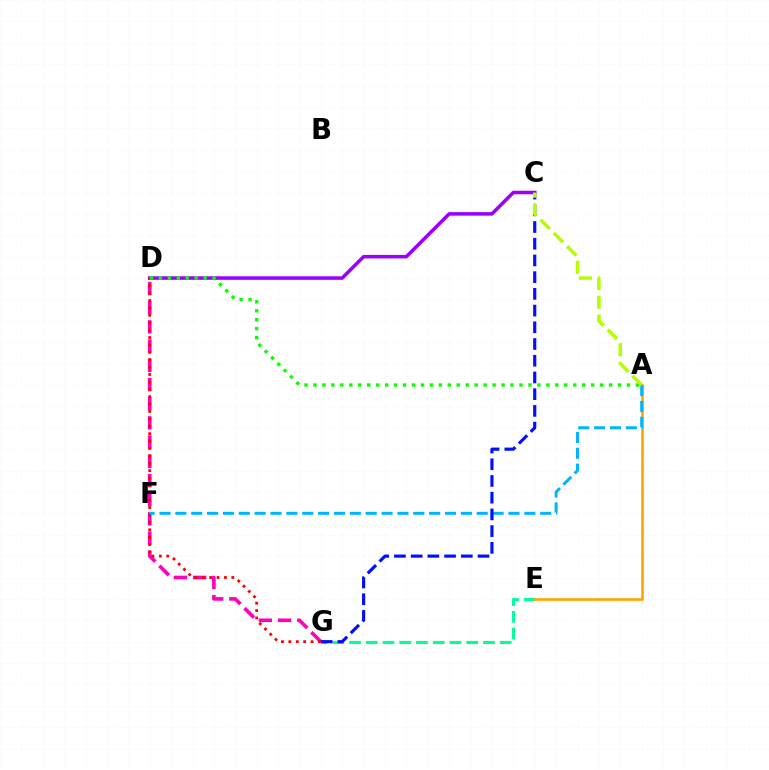{('E', 'G'): [{'color': '#00ff9d', 'line_style': 'dashed', 'thickness': 2.27}], ('C', 'D'): [{'color': '#9b00ff', 'line_style': 'solid', 'thickness': 2.55}], ('A', 'E'): [{'color': '#ffa500', 'line_style': 'solid', 'thickness': 1.9}], ('D', 'G'): [{'color': '#ff00bd', 'line_style': 'dashed', 'thickness': 2.61}, {'color': '#ff0000', 'line_style': 'dotted', 'thickness': 2.01}], ('A', 'D'): [{'color': '#08ff00', 'line_style': 'dotted', 'thickness': 2.43}], ('A', 'F'): [{'color': '#00b5ff', 'line_style': 'dashed', 'thickness': 2.16}], ('C', 'G'): [{'color': '#0010ff', 'line_style': 'dashed', 'thickness': 2.27}], ('A', 'C'): [{'color': '#b3ff00', 'line_style': 'dashed', 'thickness': 2.55}]}